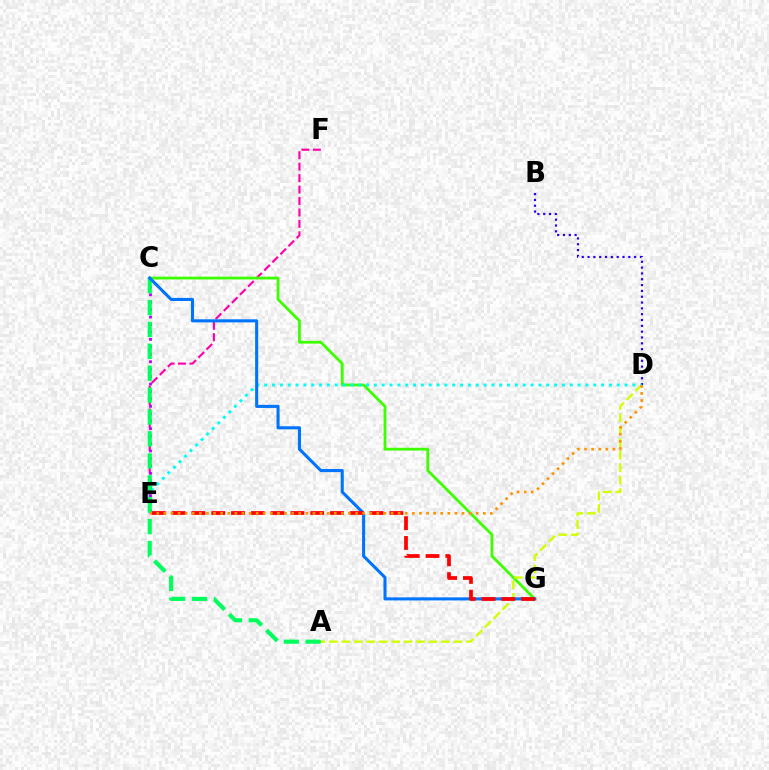{('E', 'F'): [{'color': '#ff00ac', 'line_style': 'dashed', 'thickness': 1.55}], ('B', 'D'): [{'color': '#2500ff', 'line_style': 'dotted', 'thickness': 1.58}], ('C', 'G'): [{'color': '#3dff00', 'line_style': 'solid', 'thickness': 2.01}, {'color': '#0074ff', 'line_style': 'solid', 'thickness': 2.22}], ('A', 'D'): [{'color': '#d1ff00', 'line_style': 'dashed', 'thickness': 1.69}], ('D', 'E'): [{'color': '#00fff6', 'line_style': 'dotted', 'thickness': 2.13}, {'color': '#ff9400', 'line_style': 'dotted', 'thickness': 1.93}], ('C', 'E'): [{'color': '#b900ff', 'line_style': 'dotted', 'thickness': 2.02}], ('A', 'C'): [{'color': '#00ff5c', 'line_style': 'dashed', 'thickness': 2.98}], ('E', 'G'): [{'color': '#ff0000', 'line_style': 'dashed', 'thickness': 2.69}]}